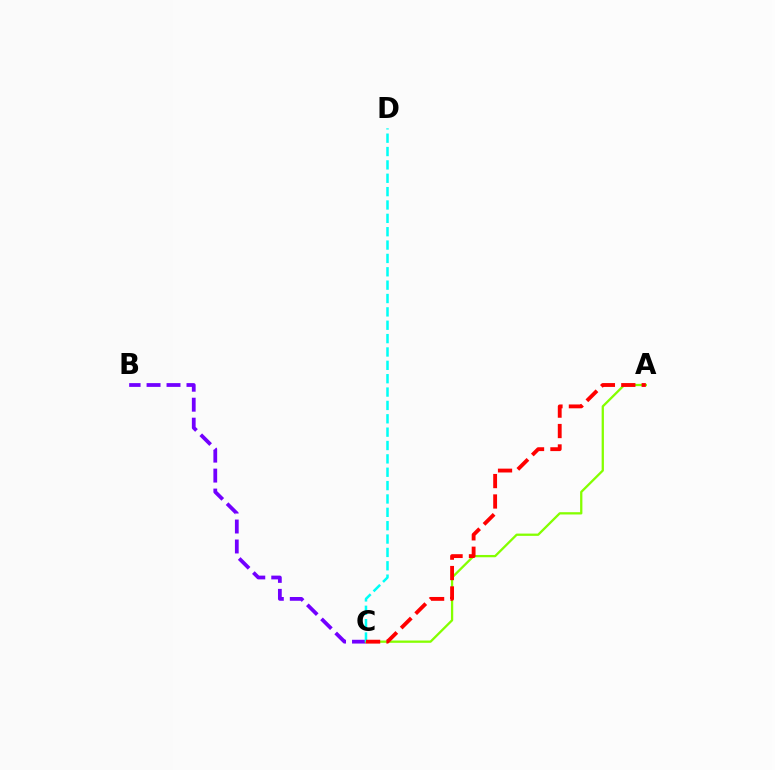{('B', 'C'): [{'color': '#7200ff', 'line_style': 'dashed', 'thickness': 2.71}], ('A', 'C'): [{'color': '#84ff00', 'line_style': 'solid', 'thickness': 1.65}, {'color': '#ff0000', 'line_style': 'dashed', 'thickness': 2.77}], ('C', 'D'): [{'color': '#00fff6', 'line_style': 'dashed', 'thickness': 1.82}]}